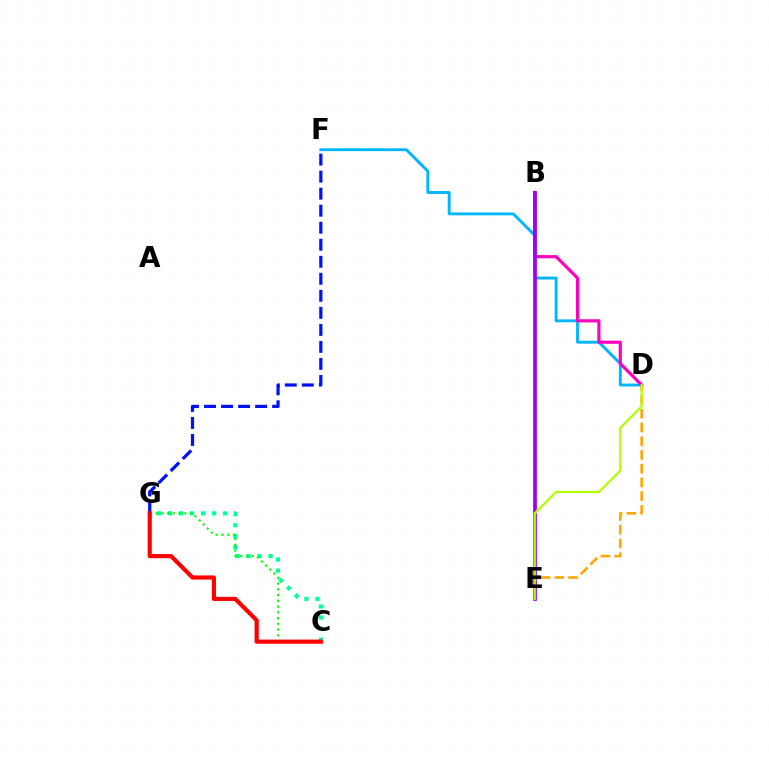{('D', 'E'): [{'color': '#ffa500', 'line_style': 'dashed', 'thickness': 1.87}, {'color': '#b3ff00', 'line_style': 'solid', 'thickness': 1.61}], ('C', 'G'): [{'color': '#00ff9d', 'line_style': 'dotted', 'thickness': 3.0}, {'color': '#08ff00', 'line_style': 'dotted', 'thickness': 1.56}, {'color': '#ff0000', 'line_style': 'solid', 'thickness': 3.0}], ('F', 'G'): [{'color': '#0010ff', 'line_style': 'dashed', 'thickness': 2.31}], ('D', 'F'): [{'color': '#00b5ff', 'line_style': 'solid', 'thickness': 2.07}], ('B', 'D'): [{'color': '#ff00bd', 'line_style': 'solid', 'thickness': 2.29}], ('B', 'E'): [{'color': '#9b00ff', 'line_style': 'solid', 'thickness': 2.67}]}